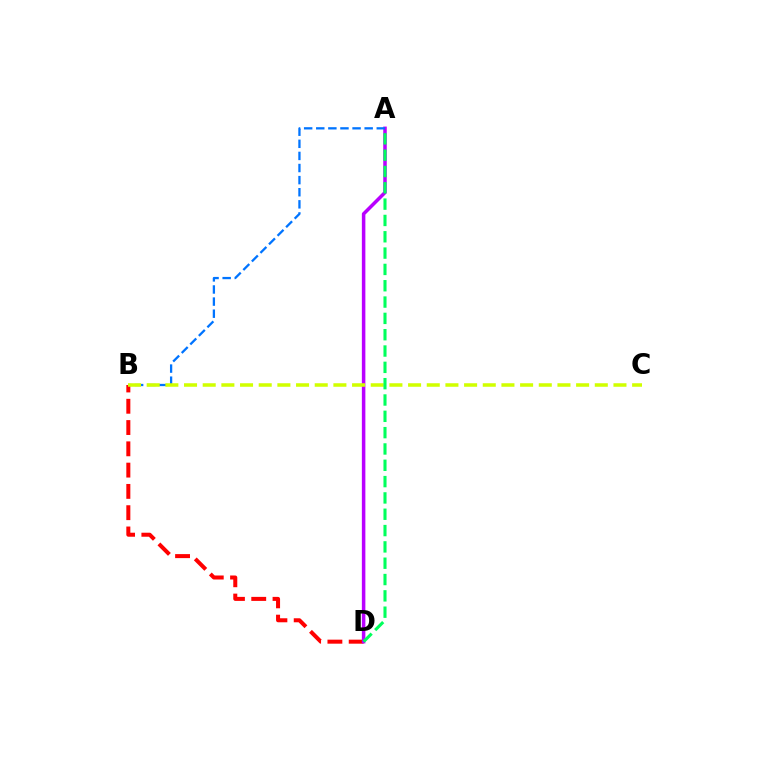{('B', 'D'): [{'color': '#ff0000', 'line_style': 'dashed', 'thickness': 2.89}], ('A', 'D'): [{'color': '#b900ff', 'line_style': 'solid', 'thickness': 2.53}, {'color': '#00ff5c', 'line_style': 'dashed', 'thickness': 2.22}], ('A', 'B'): [{'color': '#0074ff', 'line_style': 'dashed', 'thickness': 1.64}], ('B', 'C'): [{'color': '#d1ff00', 'line_style': 'dashed', 'thickness': 2.54}]}